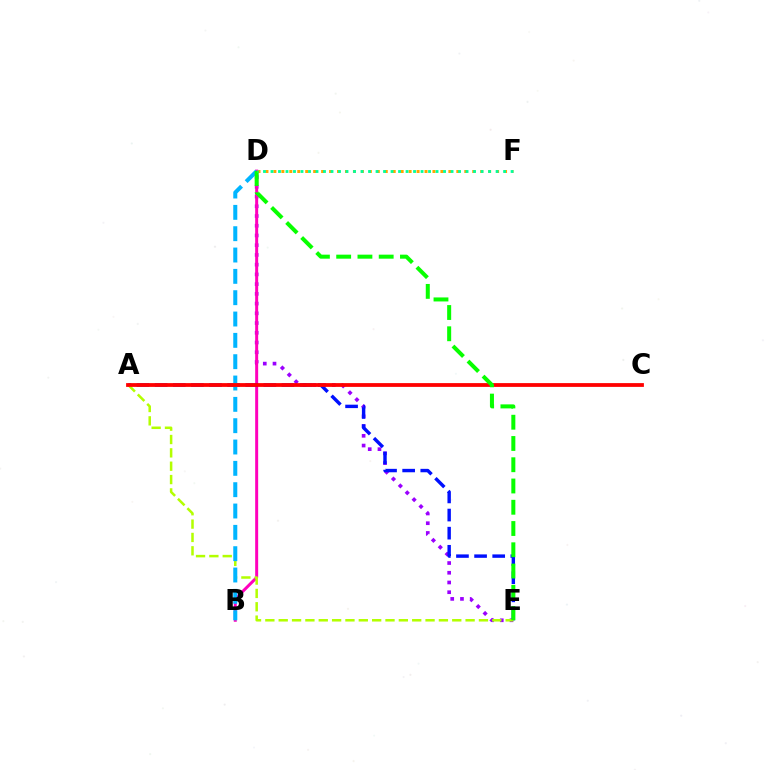{('D', 'E'): [{'color': '#9b00ff', 'line_style': 'dotted', 'thickness': 2.64}, {'color': '#08ff00', 'line_style': 'dashed', 'thickness': 2.89}], ('B', 'D'): [{'color': '#ff00bd', 'line_style': 'solid', 'thickness': 2.15}, {'color': '#00b5ff', 'line_style': 'dashed', 'thickness': 2.9}], ('A', 'E'): [{'color': '#0010ff', 'line_style': 'dashed', 'thickness': 2.46}, {'color': '#b3ff00', 'line_style': 'dashed', 'thickness': 1.81}], ('D', 'F'): [{'color': '#ffa500', 'line_style': 'dotted', 'thickness': 2.16}, {'color': '#00ff9d', 'line_style': 'dotted', 'thickness': 2.04}], ('A', 'C'): [{'color': '#ff0000', 'line_style': 'solid', 'thickness': 2.73}]}